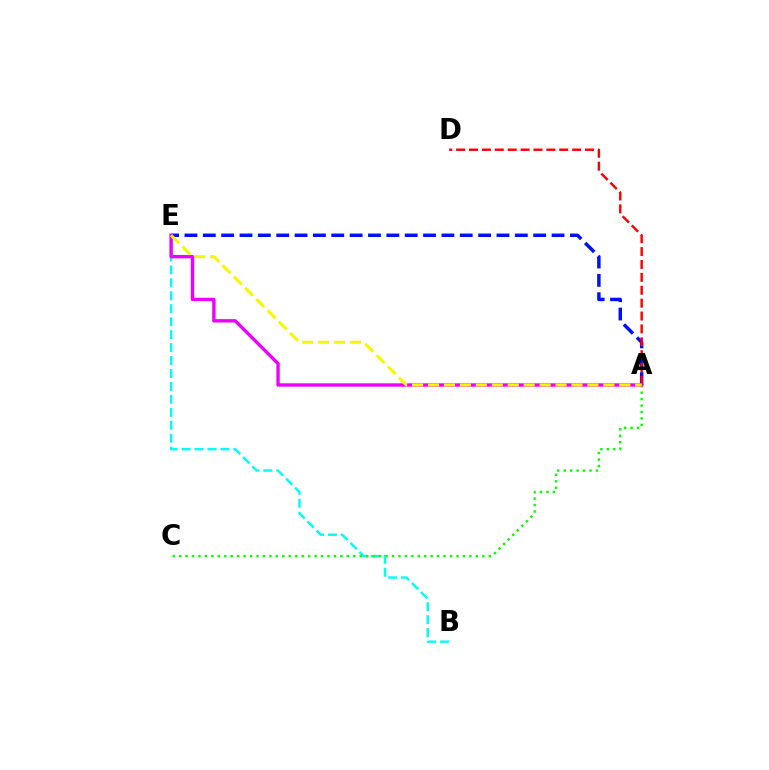{('A', 'E'): [{'color': '#0010ff', 'line_style': 'dashed', 'thickness': 2.49}, {'color': '#ee00ff', 'line_style': 'solid', 'thickness': 2.43}, {'color': '#fcf500', 'line_style': 'dashed', 'thickness': 2.17}], ('A', 'D'): [{'color': '#ff0000', 'line_style': 'dashed', 'thickness': 1.75}], ('B', 'E'): [{'color': '#00fff6', 'line_style': 'dashed', 'thickness': 1.76}], ('A', 'C'): [{'color': '#08ff00', 'line_style': 'dotted', 'thickness': 1.75}]}